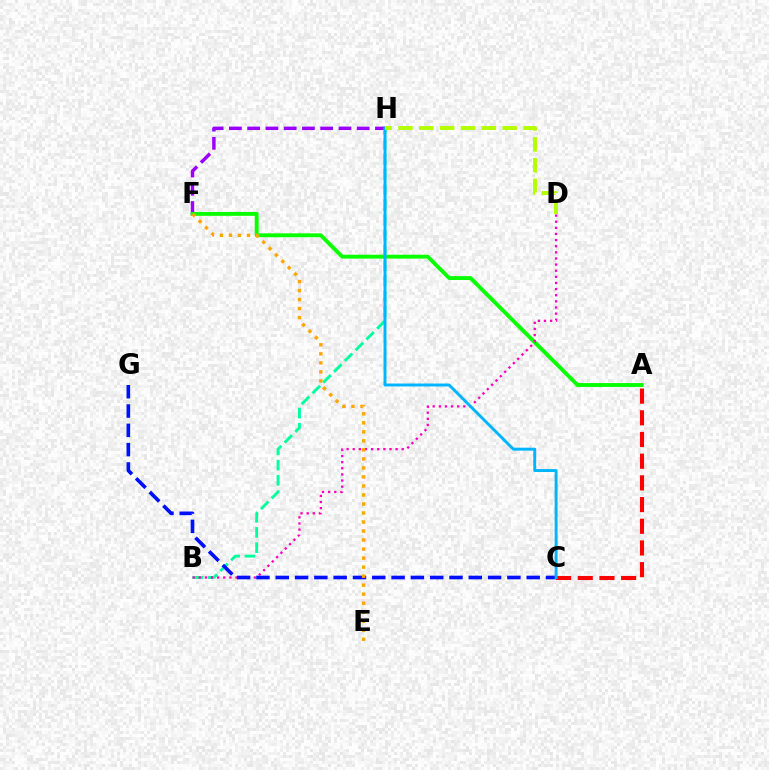{('F', 'H'): [{'color': '#9b00ff', 'line_style': 'dashed', 'thickness': 2.48}], ('A', 'C'): [{'color': '#ff0000', 'line_style': 'dashed', 'thickness': 2.95}], ('A', 'F'): [{'color': '#08ff00', 'line_style': 'solid', 'thickness': 2.78}], ('B', 'H'): [{'color': '#00ff9d', 'line_style': 'dashed', 'thickness': 2.07}], ('B', 'D'): [{'color': '#ff00bd', 'line_style': 'dotted', 'thickness': 1.66}], ('C', 'G'): [{'color': '#0010ff', 'line_style': 'dashed', 'thickness': 2.62}], ('C', 'H'): [{'color': '#00b5ff', 'line_style': 'solid', 'thickness': 2.12}], ('E', 'F'): [{'color': '#ffa500', 'line_style': 'dotted', 'thickness': 2.45}], ('D', 'H'): [{'color': '#b3ff00', 'line_style': 'dashed', 'thickness': 2.83}]}